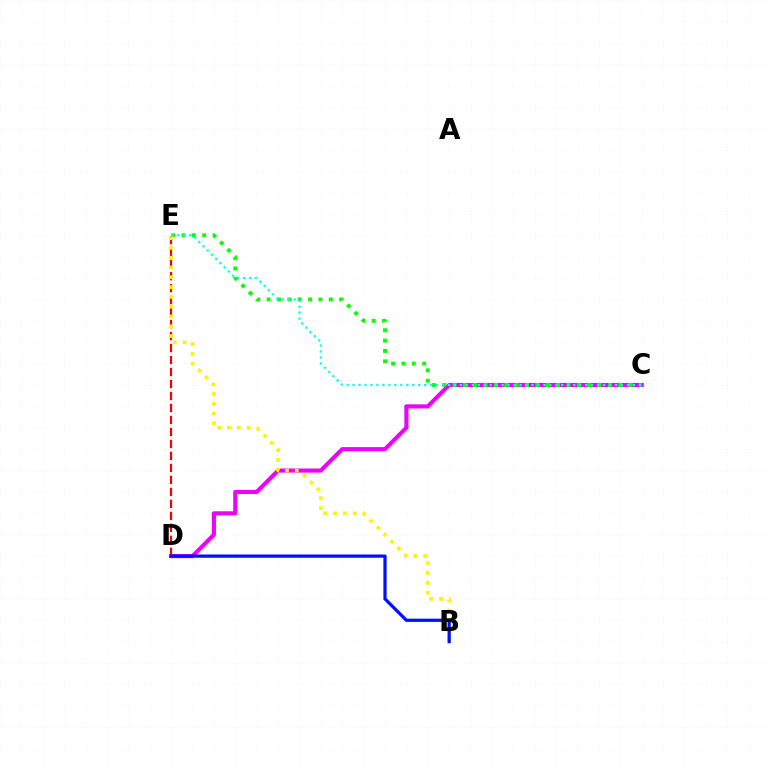{('C', 'D'): [{'color': '#ee00ff', 'line_style': 'solid', 'thickness': 2.97}], ('C', 'E'): [{'color': '#08ff00', 'line_style': 'dotted', 'thickness': 2.81}, {'color': '#00fff6', 'line_style': 'dotted', 'thickness': 1.62}], ('D', 'E'): [{'color': '#ff0000', 'line_style': 'dashed', 'thickness': 1.63}], ('B', 'E'): [{'color': '#fcf500', 'line_style': 'dotted', 'thickness': 2.66}], ('B', 'D'): [{'color': '#0010ff', 'line_style': 'solid', 'thickness': 2.32}]}